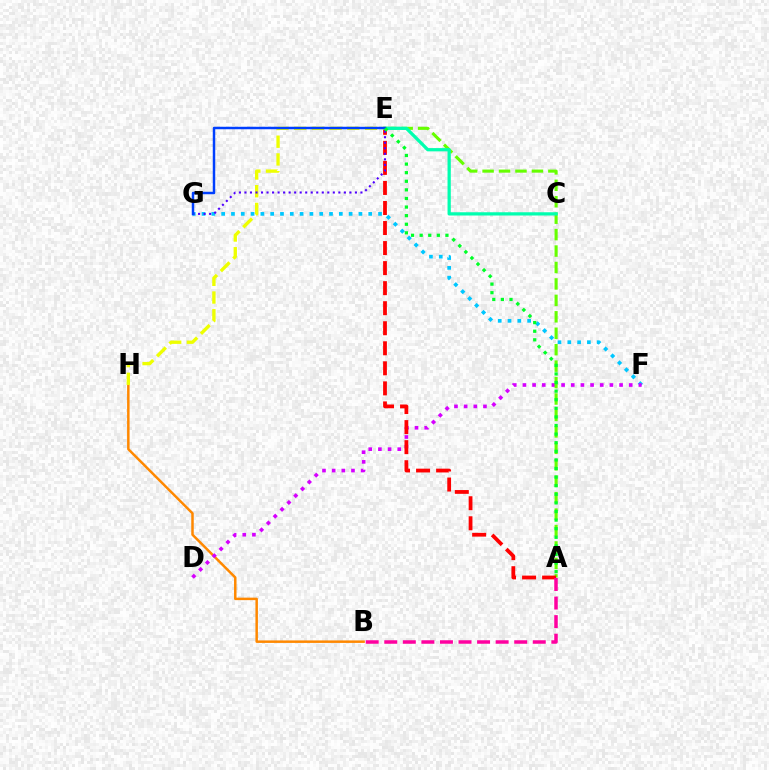{('B', 'H'): [{'color': '#ff8800', 'line_style': 'solid', 'thickness': 1.8}], ('F', 'G'): [{'color': '#00c7ff', 'line_style': 'dotted', 'thickness': 2.66}], ('D', 'F'): [{'color': '#d600ff', 'line_style': 'dotted', 'thickness': 2.63}], ('A', 'E'): [{'color': '#66ff00', 'line_style': 'dashed', 'thickness': 2.23}, {'color': '#ff0000', 'line_style': 'dashed', 'thickness': 2.72}, {'color': '#00ff27', 'line_style': 'dotted', 'thickness': 2.34}], ('A', 'B'): [{'color': '#ff00a0', 'line_style': 'dashed', 'thickness': 2.52}], ('E', 'H'): [{'color': '#eeff00', 'line_style': 'dashed', 'thickness': 2.41}], ('E', 'G'): [{'color': '#4f00ff', 'line_style': 'dotted', 'thickness': 1.5}, {'color': '#003fff', 'line_style': 'solid', 'thickness': 1.78}], ('C', 'E'): [{'color': '#00ffaf', 'line_style': 'solid', 'thickness': 2.35}]}